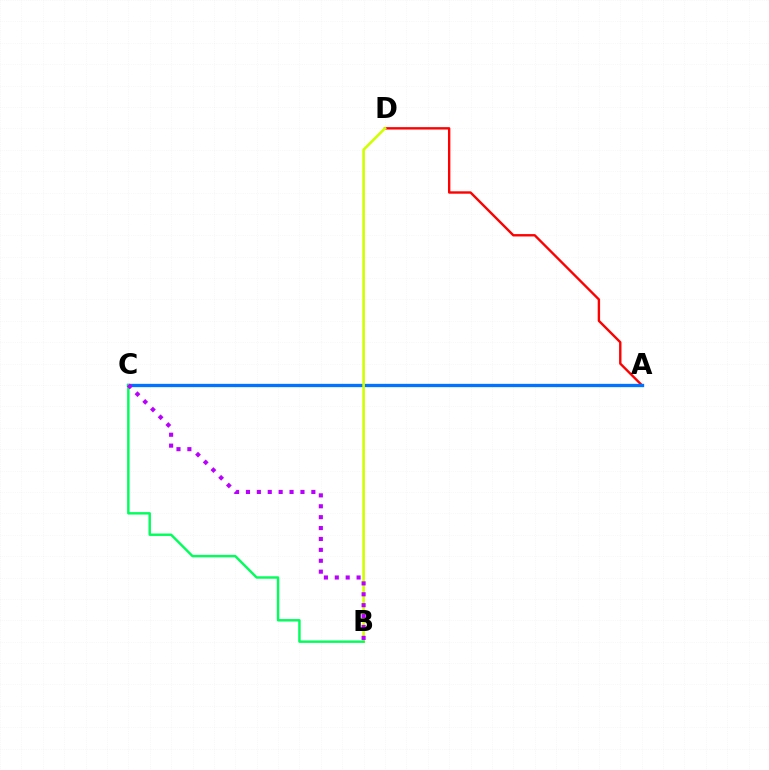{('A', 'D'): [{'color': '#ff0000', 'line_style': 'solid', 'thickness': 1.71}], ('A', 'C'): [{'color': '#0074ff', 'line_style': 'solid', 'thickness': 2.38}], ('B', 'D'): [{'color': '#d1ff00', 'line_style': 'solid', 'thickness': 1.86}], ('B', 'C'): [{'color': '#00ff5c', 'line_style': 'solid', 'thickness': 1.75}, {'color': '#b900ff', 'line_style': 'dotted', 'thickness': 2.96}]}